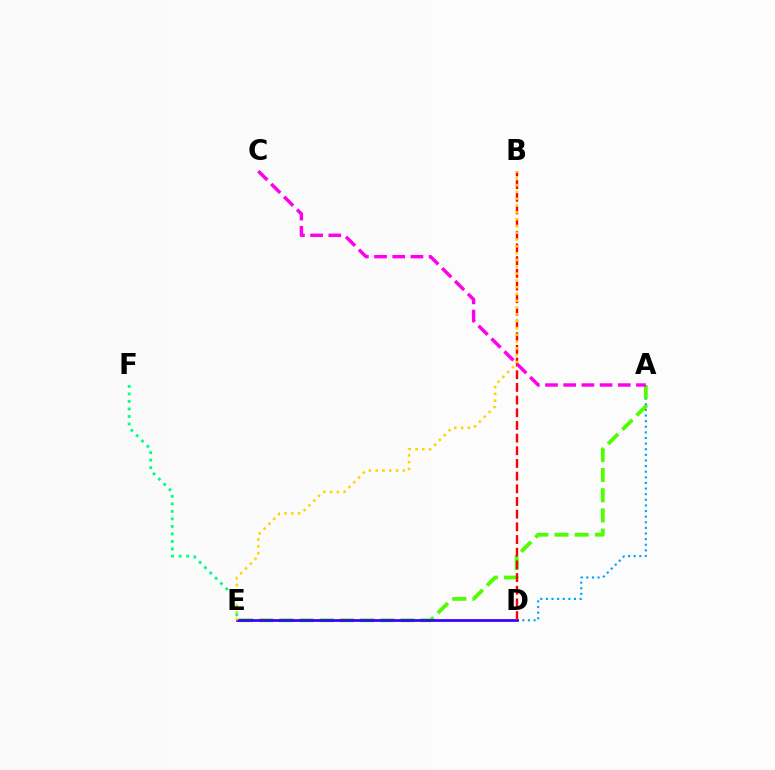{('A', 'D'): [{'color': '#009eff', 'line_style': 'dotted', 'thickness': 1.53}], ('A', 'E'): [{'color': '#4fff00', 'line_style': 'dashed', 'thickness': 2.74}], ('D', 'E'): [{'color': '#3700ff', 'line_style': 'solid', 'thickness': 1.98}], ('B', 'D'): [{'color': '#ff0000', 'line_style': 'dashed', 'thickness': 1.72}], ('B', 'E'): [{'color': '#ffd500', 'line_style': 'dotted', 'thickness': 1.85}], ('E', 'F'): [{'color': '#00ff86', 'line_style': 'dotted', 'thickness': 2.04}], ('A', 'C'): [{'color': '#ff00ed', 'line_style': 'dashed', 'thickness': 2.47}]}